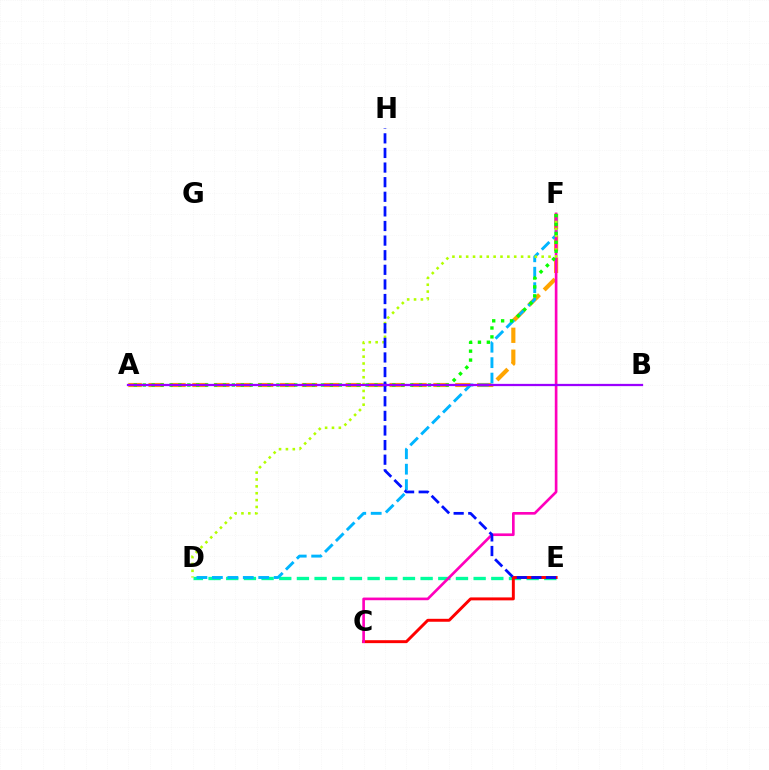{('A', 'F'): [{'color': '#ffa500', 'line_style': 'dashed', 'thickness': 2.98}, {'color': '#08ff00', 'line_style': 'dotted', 'thickness': 2.42}], ('D', 'E'): [{'color': '#00ff9d', 'line_style': 'dashed', 'thickness': 2.4}], ('C', 'E'): [{'color': '#ff0000', 'line_style': 'solid', 'thickness': 2.12}], ('D', 'F'): [{'color': '#00b5ff', 'line_style': 'dashed', 'thickness': 2.1}, {'color': '#b3ff00', 'line_style': 'dotted', 'thickness': 1.87}], ('C', 'F'): [{'color': '#ff00bd', 'line_style': 'solid', 'thickness': 1.91}], ('E', 'H'): [{'color': '#0010ff', 'line_style': 'dashed', 'thickness': 1.98}], ('A', 'B'): [{'color': '#9b00ff', 'line_style': 'solid', 'thickness': 1.62}]}